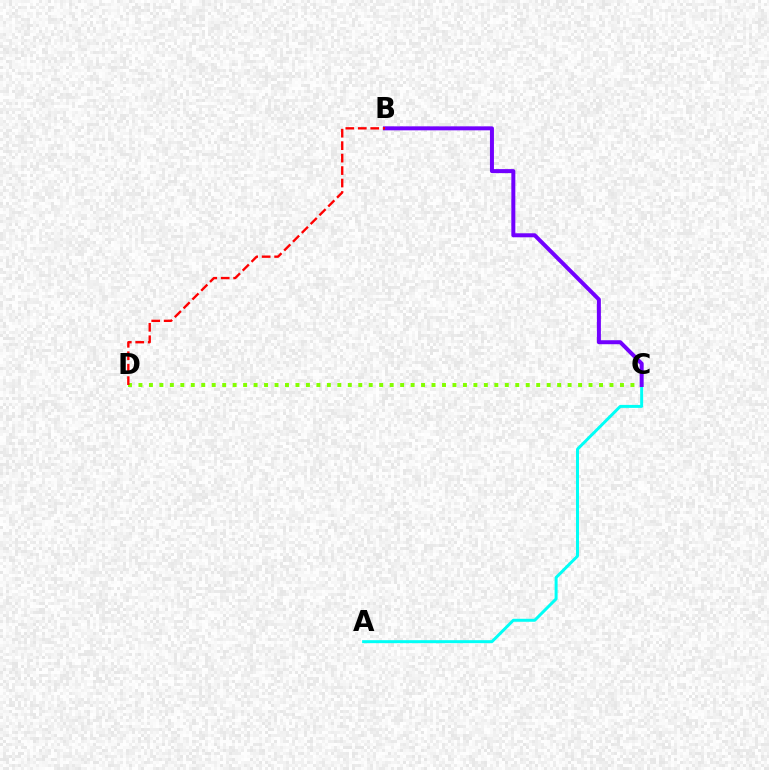{('C', 'D'): [{'color': '#84ff00', 'line_style': 'dotted', 'thickness': 2.84}], ('A', 'C'): [{'color': '#00fff6', 'line_style': 'solid', 'thickness': 2.14}], ('B', 'C'): [{'color': '#7200ff', 'line_style': 'solid', 'thickness': 2.87}], ('B', 'D'): [{'color': '#ff0000', 'line_style': 'dashed', 'thickness': 1.69}]}